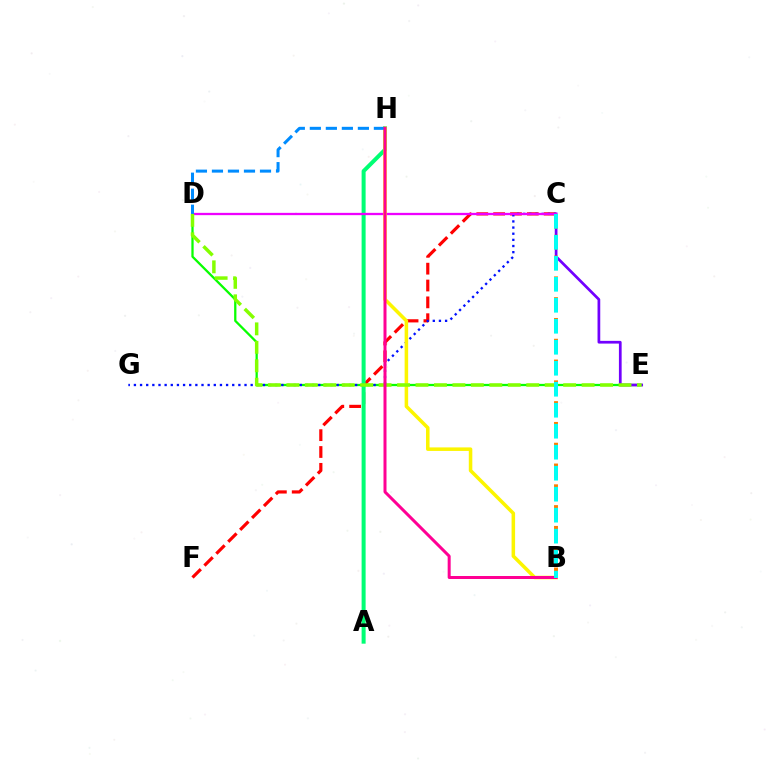{('D', 'E'): [{'color': '#08ff00', 'line_style': 'solid', 'thickness': 1.64}, {'color': '#84ff00', 'line_style': 'dashed', 'thickness': 2.51}], ('C', 'F'): [{'color': '#ff0000', 'line_style': 'dashed', 'thickness': 2.29}], ('A', 'H'): [{'color': '#00ff74', 'line_style': 'solid', 'thickness': 2.89}], ('C', 'E'): [{'color': '#7200ff', 'line_style': 'solid', 'thickness': 1.96}], ('C', 'G'): [{'color': '#0010ff', 'line_style': 'dotted', 'thickness': 1.67}], ('C', 'D'): [{'color': '#ee00ff', 'line_style': 'solid', 'thickness': 1.65}], ('B', 'H'): [{'color': '#fcf500', 'line_style': 'solid', 'thickness': 2.54}, {'color': '#ff0094', 'line_style': 'solid', 'thickness': 2.16}], ('D', 'H'): [{'color': '#008cff', 'line_style': 'dashed', 'thickness': 2.18}], ('B', 'C'): [{'color': '#ff7c00', 'line_style': 'dashed', 'thickness': 2.82}, {'color': '#00fff6', 'line_style': 'dashed', 'thickness': 2.85}]}